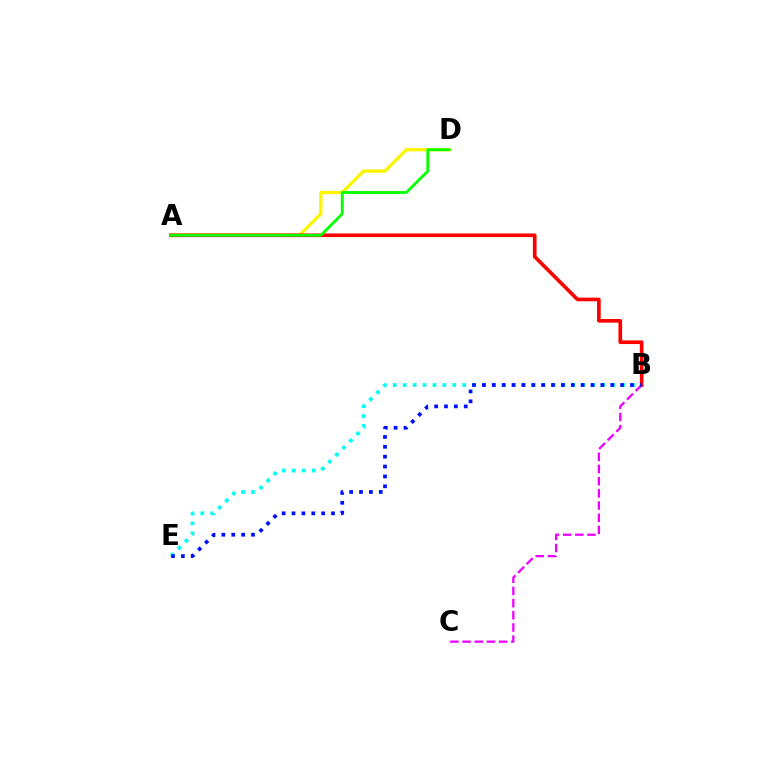{('A', 'D'): [{'color': '#fcf500', 'line_style': 'solid', 'thickness': 2.39}, {'color': '#08ff00', 'line_style': 'solid', 'thickness': 2.03}], ('A', 'B'): [{'color': '#ff0000', 'line_style': 'solid', 'thickness': 2.63}], ('B', 'E'): [{'color': '#00fff6', 'line_style': 'dotted', 'thickness': 2.7}, {'color': '#0010ff', 'line_style': 'dotted', 'thickness': 2.68}], ('B', 'C'): [{'color': '#ee00ff', 'line_style': 'dashed', 'thickness': 1.66}]}